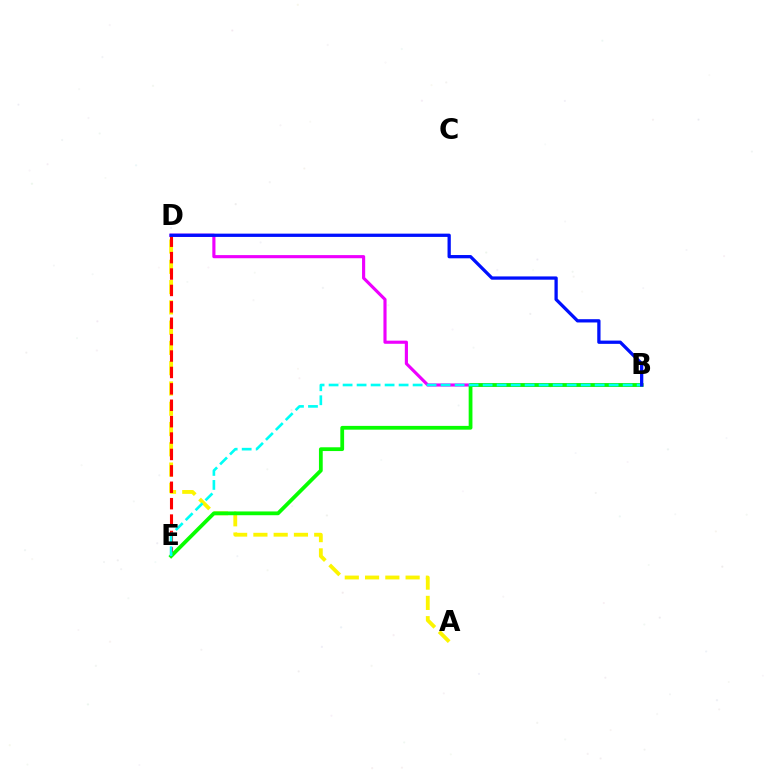{('A', 'D'): [{'color': '#fcf500', 'line_style': 'dashed', 'thickness': 2.75}], ('B', 'D'): [{'color': '#ee00ff', 'line_style': 'solid', 'thickness': 2.26}, {'color': '#0010ff', 'line_style': 'solid', 'thickness': 2.36}], ('D', 'E'): [{'color': '#ff0000', 'line_style': 'dashed', 'thickness': 2.23}], ('B', 'E'): [{'color': '#08ff00', 'line_style': 'solid', 'thickness': 2.72}, {'color': '#00fff6', 'line_style': 'dashed', 'thickness': 1.9}]}